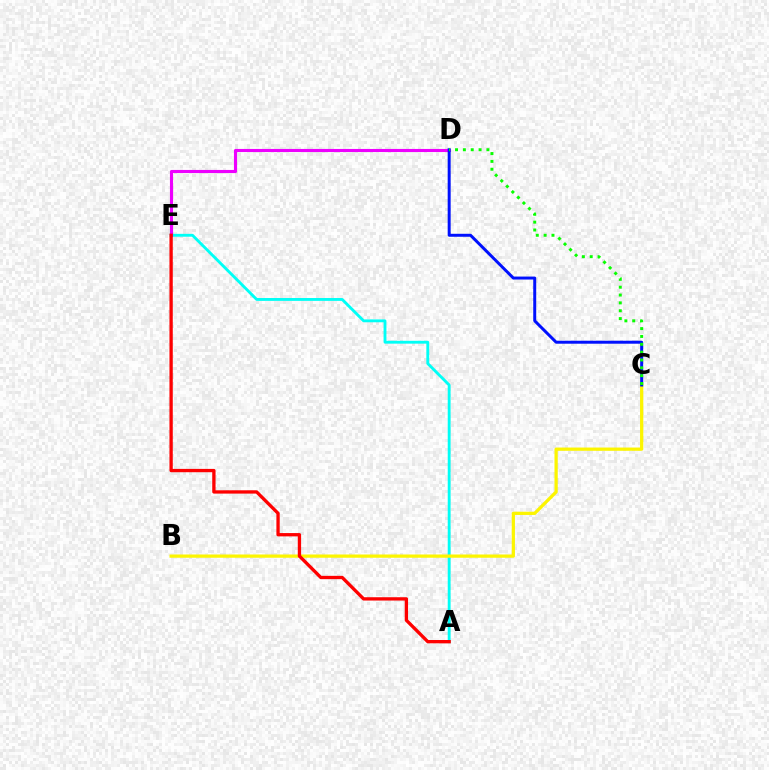{('A', 'E'): [{'color': '#00fff6', 'line_style': 'solid', 'thickness': 2.06}, {'color': '#ff0000', 'line_style': 'solid', 'thickness': 2.39}], ('D', 'E'): [{'color': '#ee00ff', 'line_style': 'solid', 'thickness': 2.24}], ('B', 'C'): [{'color': '#fcf500', 'line_style': 'solid', 'thickness': 2.34}], ('C', 'D'): [{'color': '#0010ff', 'line_style': 'solid', 'thickness': 2.14}, {'color': '#08ff00', 'line_style': 'dotted', 'thickness': 2.13}]}